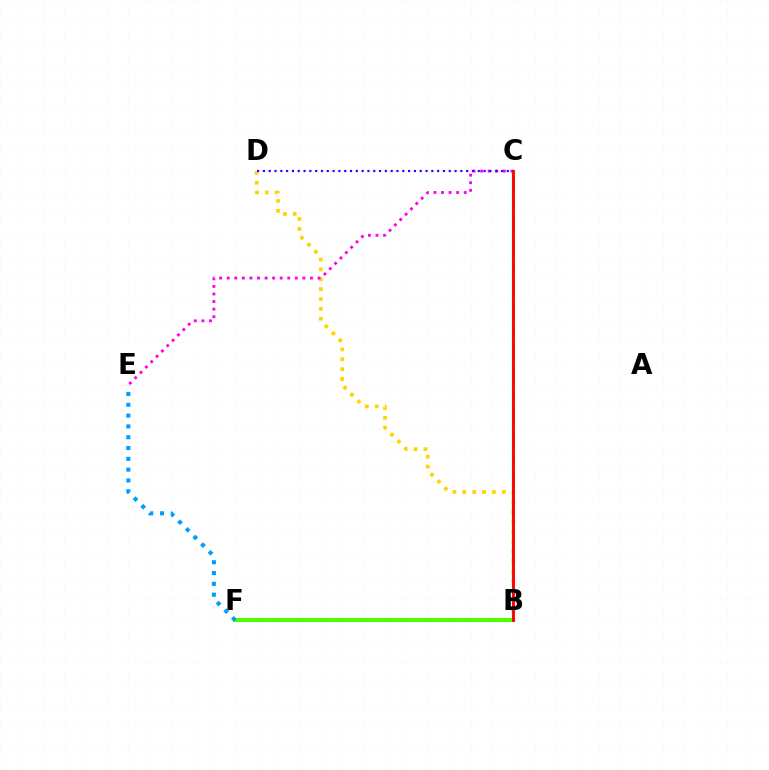{('B', 'D'): [{'color': '#ffd500', 'line_style': 'dotted', 'thickness': 2.68}], ('B', 'C'): [{'color': '#00ff86', 'line_style': 'solid', 'thickness': 1.69}, {'color': '#ff0000', 'line_style': 'solid', 'thickness': 2.04}], ('C', 'E'): [{'color': '#ff00ed', 'line_style': 'dotted', 'thickness': 2.06}], ('C', 'D'): [{'color': '#3700ff', 'line_style': 'dotted', 'thickness': 1.58}], ('B', 'F'): [{'color': '#4fff00', 'line_style': 'solid', 'thickness': 2.91}], ('E', 'F'): [{'color': '#009eff', 'line_style': 'dotted', 'thickness': 2.94}]}